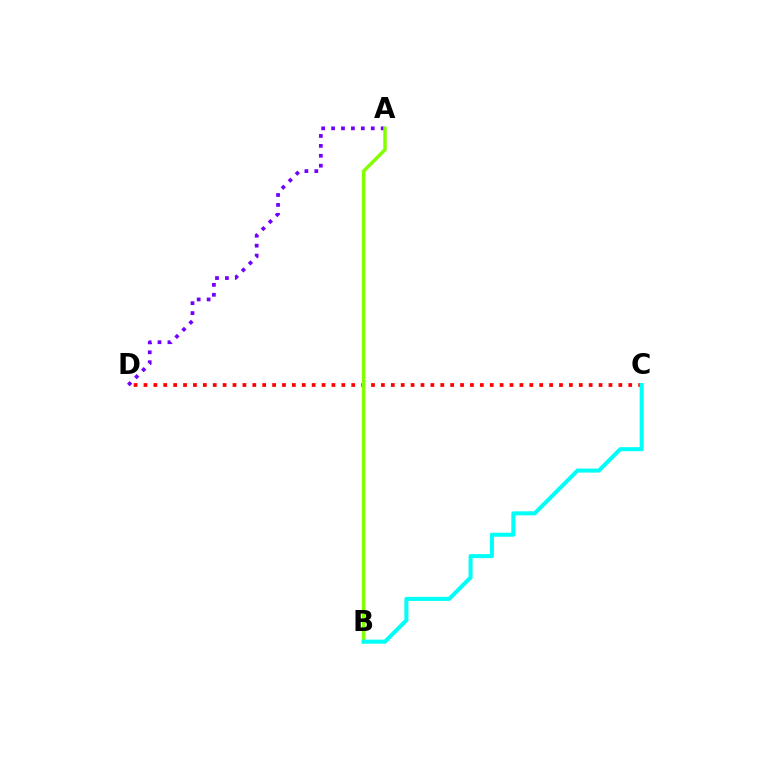{('A', 'D'): [{'color': '#7200ff', 'line_style': 'dotted', 'thickness': 2.7}], ('C', 'D'): [{'color': '#ff0000', 'line_style': 'dotted', 'thickness': 2.69}], ('A', 'B'): [{'color': '#84ff00', 'line_style': 'solid', 'thickness': 2.52}], ('B', 'C'): [{'color': '#00fff6', 'line_style': 'solid', 'thickness': 2.91}]}